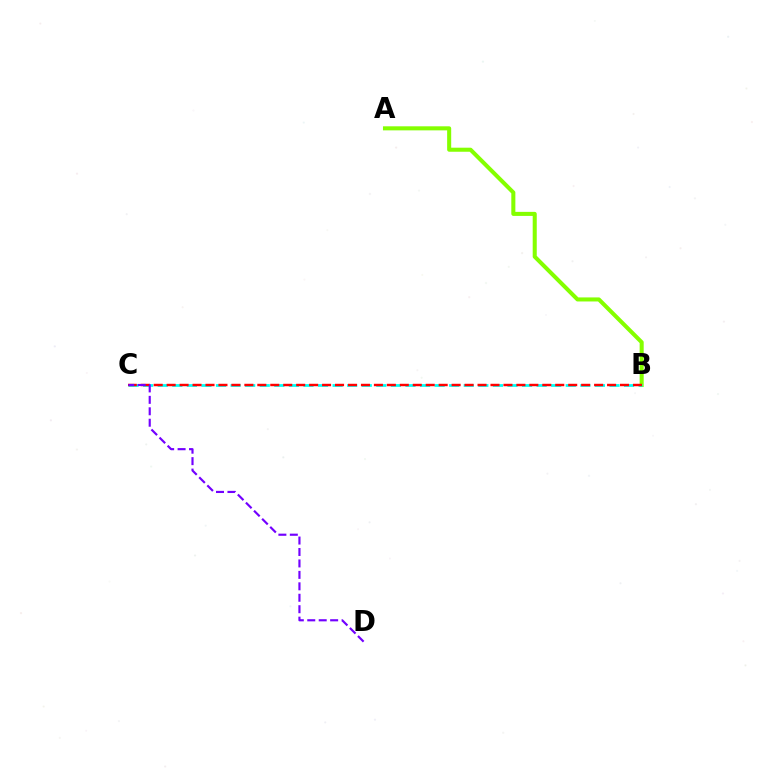{('A', 'B'): [{'color': '#84ff00', 'line_style': 'solid', 'thickness': 2.92}], ('B', 'C'): [{'color': '#00fff6', 'line_style': 'dashed', 'thickness': 1.98}, {'color': '#ff0000', 'line_style': 'dashed', 'thickness': 1.76}], ('C', 'D'): [{'color': '#7200ff', 'line_style': 'dashed', 'thickness': 1.55}]}